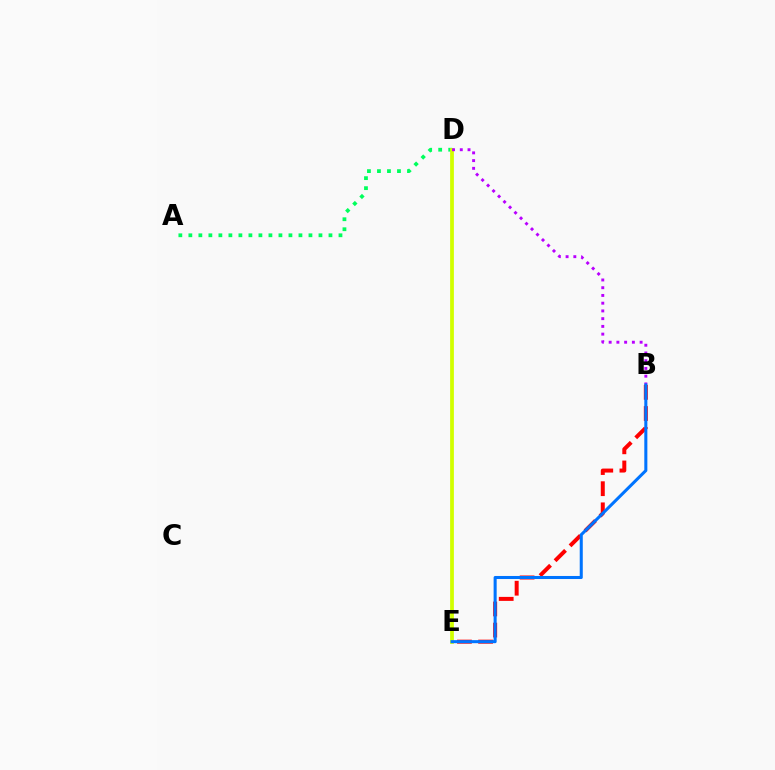{('B', 'E'): [{'color': '#ff0000', 'line_style': 'dashed', 'thickness': 2.87}, {'color': '#0074ff', 'line_style': 'solid', 'thickness': 2.2}], ('A', 'D'): [{'color': '#00ff5c', 'line_style': 'dotted', 'thickness': 2.72}], ('D', 'E'): [{'color': '#d1ff00', 'line_style': 'solid', 'thickness': 2.71}], ('B', 'D'): [{'color': '#b900ff', 'line_style': 'dotted', 'thickness': 2.1}]}